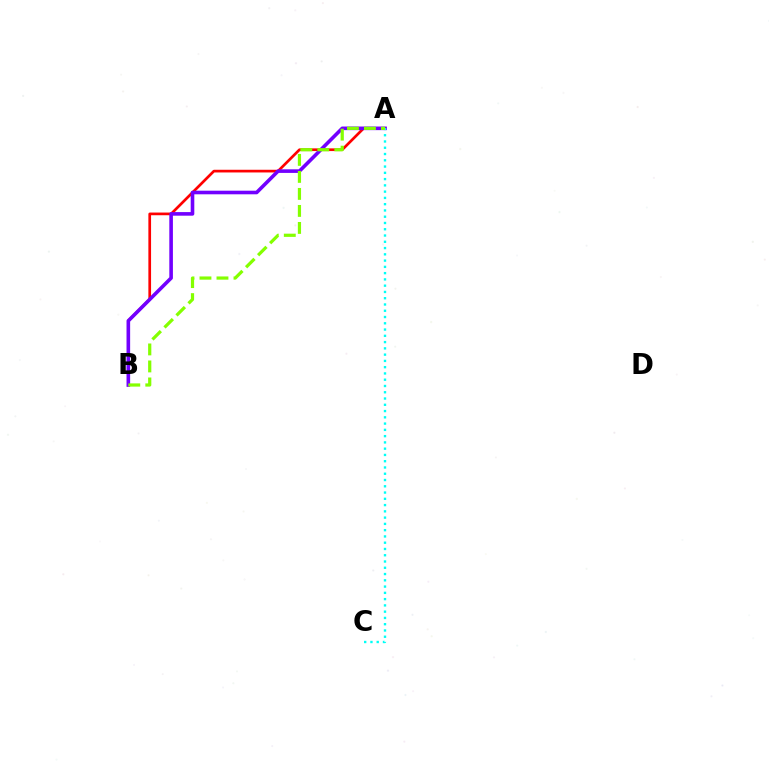{('A', 'B'): [{'color': '#ff0000', 'line_style': 'solid', 'thickness': 1.94}, {'color': '#7200ff', 'line_style': 'solid', 'thickness': 2.6}, {'color': '#84ff00', 'line_style': 'dashed', 'thickness': 2.31}], ('A', 'C'): [{'color': '#00fff6', 'line_style': 'dotted', 'thickness': 1.7}]}